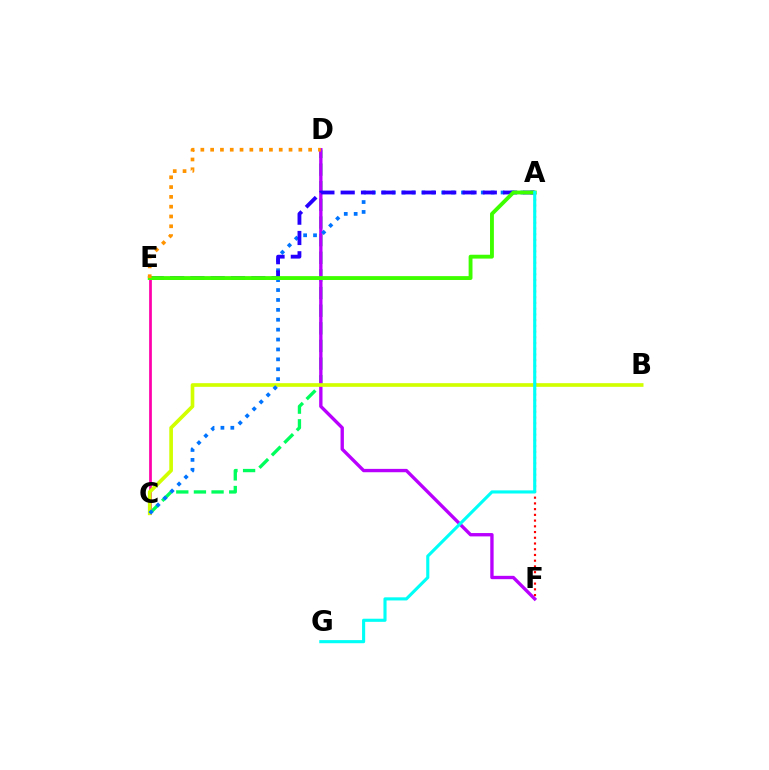{('C', 'D'): [{'color': '#00ff5c', 'line_style': 'dashed', 'thickness': 2.4}], ('D', 'F'): [{'color': '#b900ff', 'line_style': 'solid', 'thickness': 2.41}], ('C', 'E'): [{'color': '#ff00ac', 'line_style': 'solid', 'thickness': 1.98}], ('B', 'C'): [{'color': '#d1ff00', 'line_style': 'solid', 'thickness': 2.64}], ('A', 'C'): [{'color': '#0074ff', 'line_style': 'dotted', 'thickness': 2.69}], ('A', 'E'): [{'color': '#2500ff', 'line_style': 'dashed', 'thickness': 2.76}, {'color': '#3dff00', 'line_style': 'solid', 'thickness': 2.78}], ('A', 'F'): [{'color': '#ff0000', 'line_style': 'dotted', 'thickness': 1.56}], ('D', 'E'): [{'color': '#ff9400', 'line_style': 'dotted', 'thickness': 2.66}], ('A', 'G'): [{'color': '#00fff6', 'line_style': 'solid', 'thickness': 2.24}]}